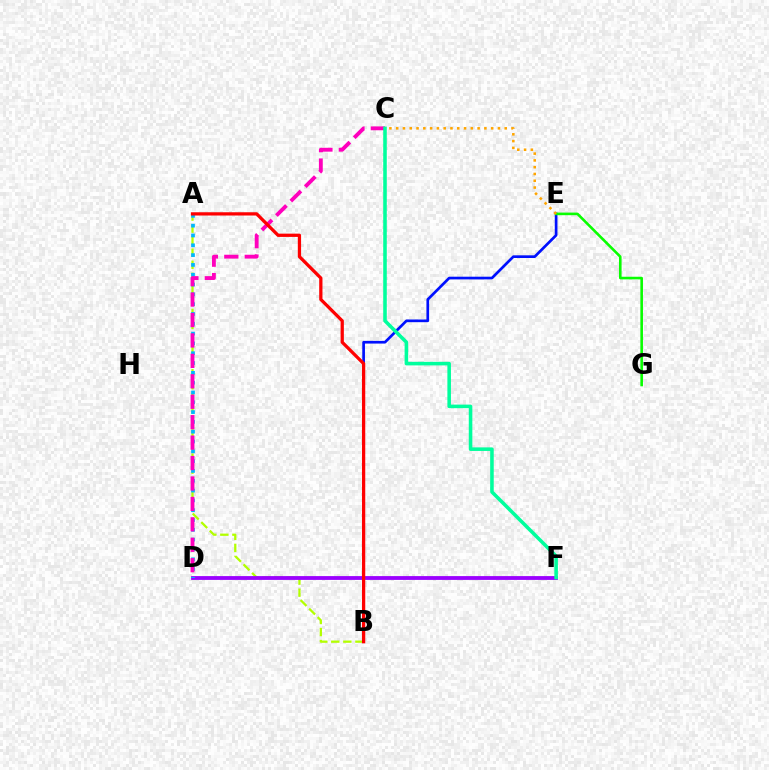{('A', 'B'): [{'color': '#b3ff00', 'line_style': 'dashed', 'thickness': 1.64}, {'color': '#ff0000', 'line_style': 'solid', 'thickness': 2.35}], ('D', 'F'): [{'color': '#9b00ff', 'line_style': 'solid', 'thickness': 2.74}], ('A', 'D'): [{'color': '#00b5ff', 'line_style': 'dotted', 'thickness': 2.67}], ('B', 'E'): [{'color': '#0010ff', 'line_style': 'solid', 'thickness': 1.94}], ('C', 'D'): [{'color': '#ff00bd', 'line_style': 'dashed', 'thickness': 2.78}], ('E', 'G'): [{'color': '#08ff00', 'line_style': 'solid', 'thickness': 1.87}], ('C', 'E'): [{'color': '#ffa500', 'line_style': 'dotted', 'thickness': 1.84}], ('C', 'F'): [{'color': '#00ff9d', 'line_style': 'solid', 'thickness': 2.57}]}